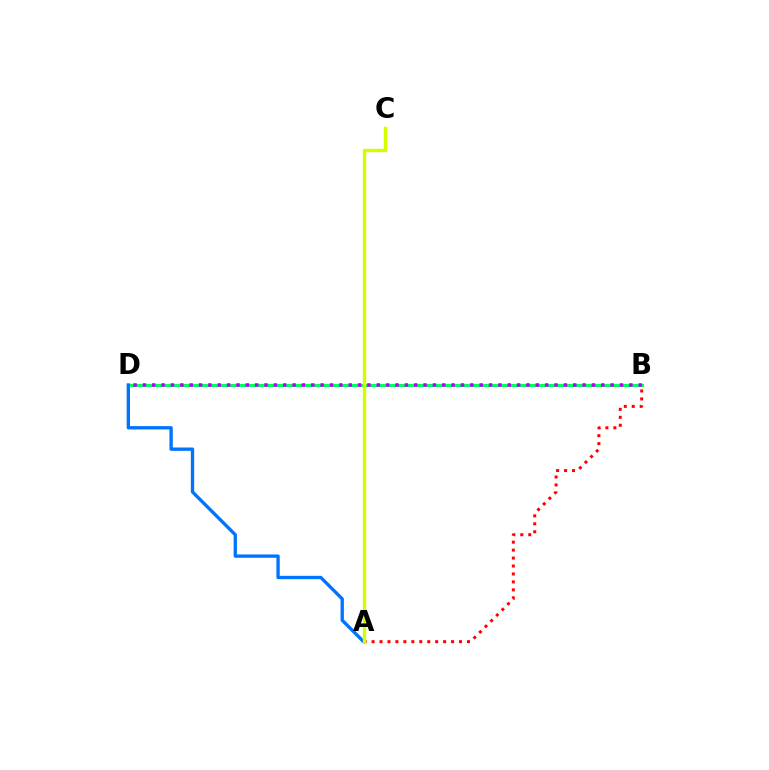{('A', 'B'): [{'color': '#ff0000', 'line_style': 'dotted', 'thickness': 2.16}], ('B', 'D'): [{'color': '#00ff5c', 'line_style': 'solid', 'thickness': 2.2}, {'color': '#b900ff', 'line_style': 'dotted', 'thickness': 2.54}], ('A', 'D'): [{'color': '#0074ff', 'line_style': 'solid', 'thickness': 2.41}], ('A', 'C'): [{'color': '#d1ff00', 'line_style': 'solid', 'thickness': 2.46}]}